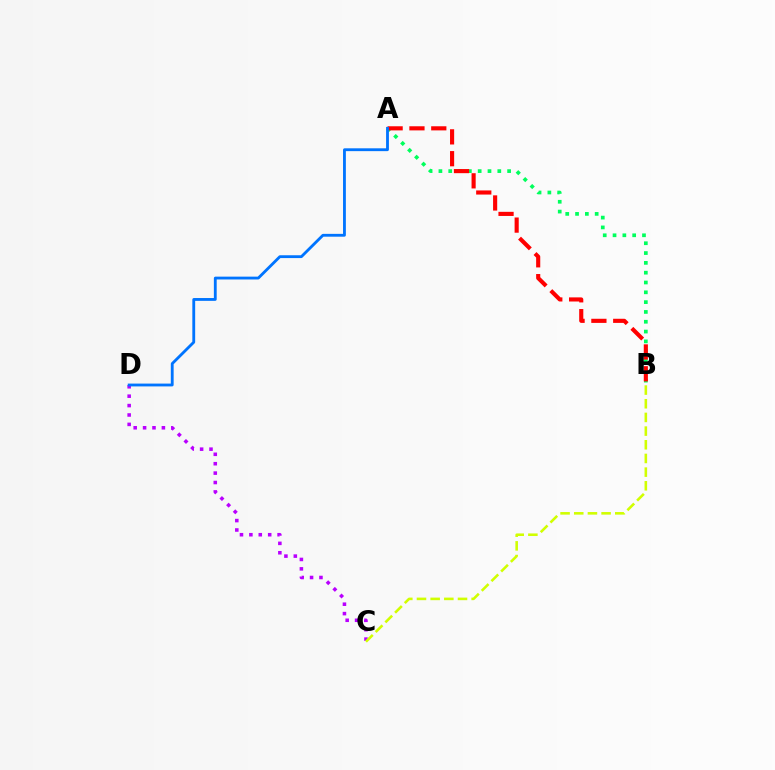{('A', 'B'): [{'color': '#00ff5c', 'line_style': 'dotted', 'thickness': 2.67}, {'color': '#ff0000', 'line_style': 'dashed', 'thickness': 2.97}], ('C', 'D'): [{'color': '#b900ff', 'line_style': 'dotted', 'thickness': 2.56}], ('B', 'C'): [{'color': '#d1ff00', 'line_style': 'dashed', 'thickness': 1.86}], ('A', 'D'): [{'color': '#0074ff', 'line_style': 'solid', 'thickness': 2.04}]}